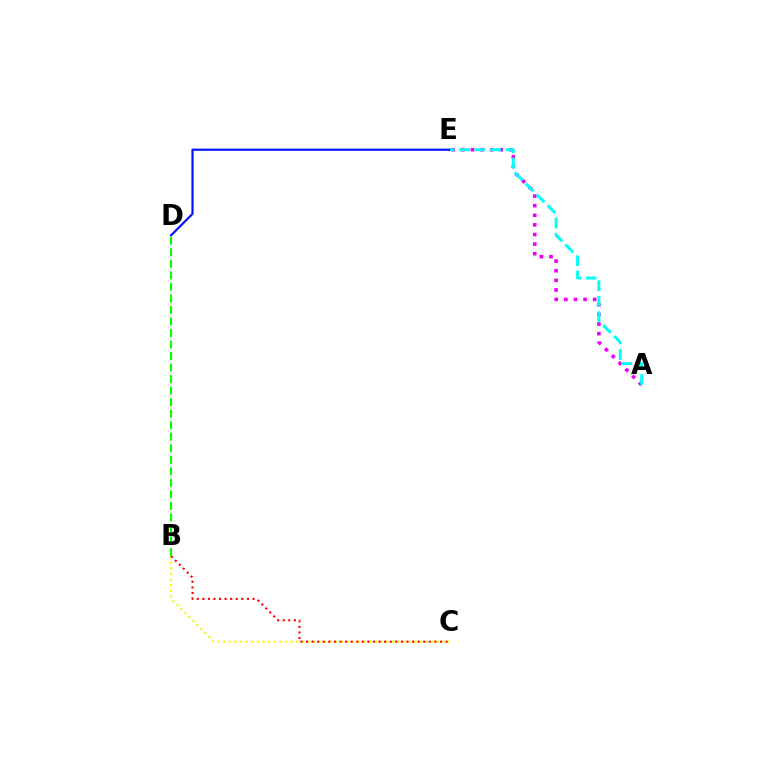{('B', 'C'): [{'color': '#fcf500', 'line_style': 'dotted', 'thickness': 1.53}, {'color': '#ff0000', 'line_style': 'dotted', 'thickness': 1.52}], ('A', 'E'): [{'color': '#ee00ff', 'line_style': 'dotted', 'thickness': 2.61}, {'color': '#00fff6', 'line_style': 'dashed', 'thickness': 2.11}], ('D', 'E'): [{'color': '#0010ff', 'line_style': 'solid', 'thickness': 1.55}], ('B', 'D'): [{'color': '#08ff00', 'line_style': 'dashed', 'thickness': 1.57}]}